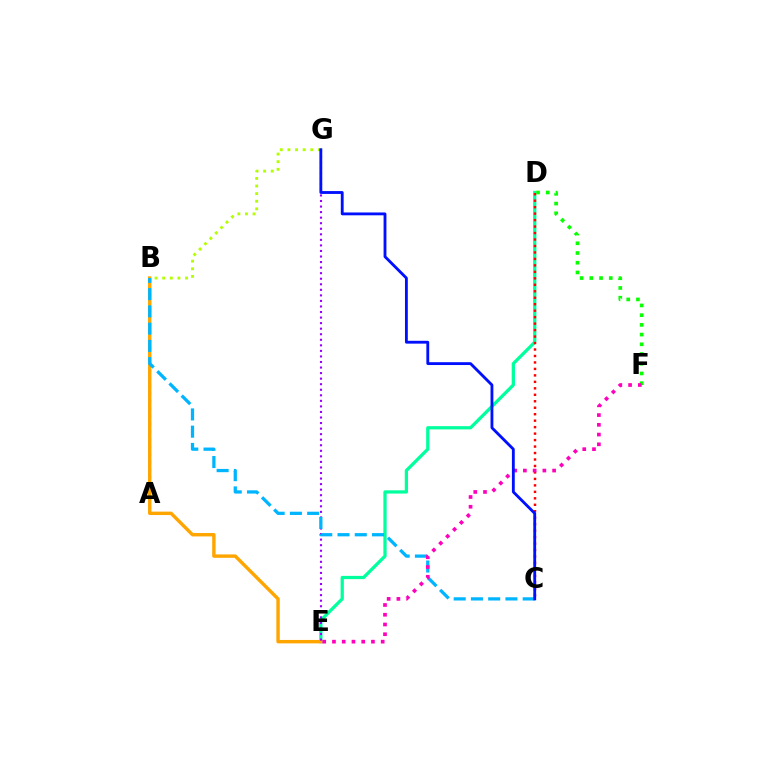{('A', 'G'): [{'color': '#b3ff00', 'line_style': 'dotted', 'thickness': 2.07}], ('D', 'E'): [{'color': '#00ff9d', 'line_style': 'solid', 'thickness': 2.34}], ('B', 'E'): [{'color': '#ffa500', 'line_style': 'solid', 'thickness': 2.46}], ('E', 'G'): [{'color': '#9b00ff', 'line_style': 'dotted', 'thickness': 1.51}], ('C', 'D'): [{'color': '#ff0000', 'line_style': 'dotted', 'thickness': 1.76}], ('D', 'F'): [{'color': '#08ff00', 'line_style': 'dotted', 'thickness': 2.64}], ('B', 'C'): [{'color': '#00b5ff', 'line_style': 'dashed', 'thickness': 2.34}], ('E', 'F'): [{'color': '#ff00bd', 'line_style': 'dotted', 'thickness': 2.65}], ('C', 'G'): [{'color': '#0010ff', 'line_style': 'solid', 'thickness': 2.05}]}